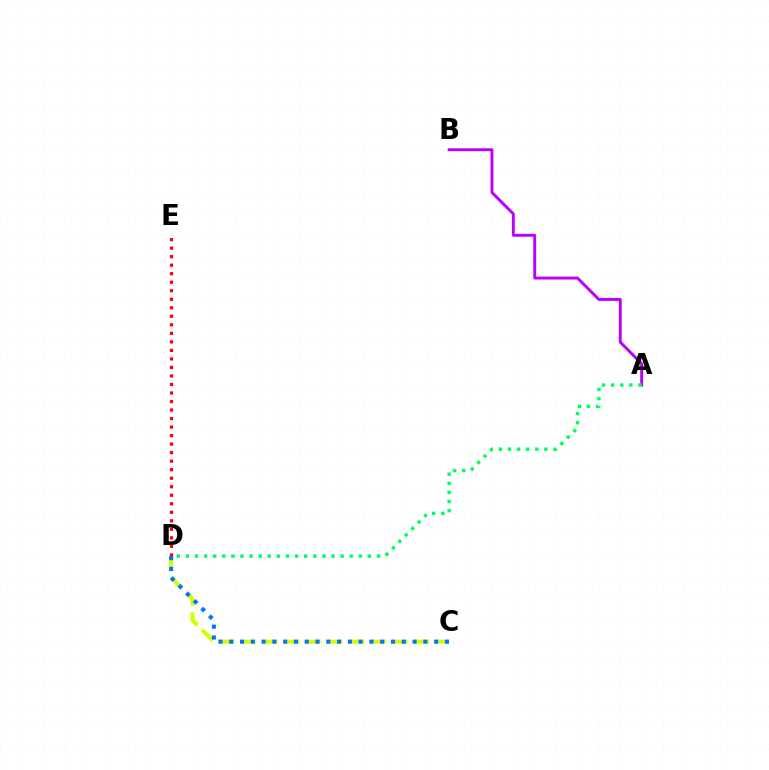{('A', 'B'): [{'color': '#b900ff', 'line_style': 'solid', 'thickness': 2.11}], ('C', 'D'): [{'color': '#d1ff00', 'line_style': 'dashed', 'thickness': 2.94}, {'color': '#0074ff', 'line_style': 'dotted', 'thickness': 2.93}], ('D', 'E'): [{'color': '#ff0000', 'line_style': 'dotted', 'thickness': 2.32}], ('A', 'D'): [{'color': '#00ff5c', 'line_style': 'dotted', 'thickness': 2.47}]}